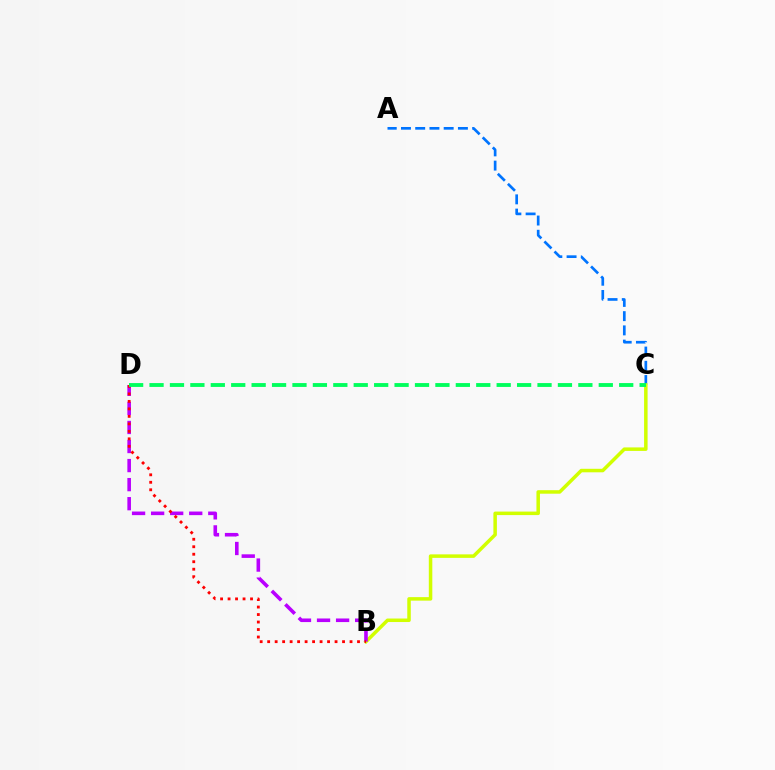{('A', 'C'): [{'color': '#0074ff', 'line_style': 'dashed', 'thickness': 1.93}], ('B', 'C'): [{'color': '#d1ff00', 'line_style': 'solid', 'thickness': 2.52}], ('B', 'D'): [{'color': '#b900ff', 'line_style': 'dashed', 'thickness': 2.59}, {'color': '#ff0000', 'line_style': 'dotted', 'thickness': 2.03}], ('C', 'D'): [{'color': '#00ff5c', 'line_style': 'dashed', 'thickness': 2.77}]}